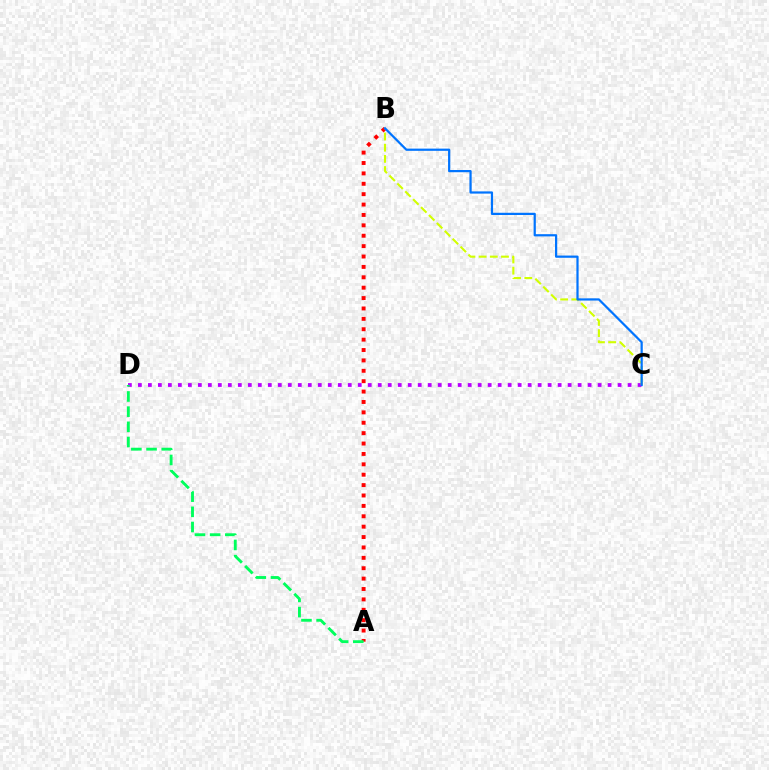{('A', 'B'): [{'color': '#ff0000', 'line_style': 'dotted', 'thickness': 2.82}], ('C', 'D'): [{'color': '#b900ff', 'line_style': 'dotted', 'thickness': 2.72}], ('B', 'C'): [{'color': '#d1ff00', 'line_style': 'dashed', 'thickness': 1.52}, {'color': '#0074ff', 'line_style': 'solid', 'thickness': 1.6}], ('A', 'D'): [{'color': '#00ff5c', 'line_style': 'dashed', 'thickness': 2.06}]}